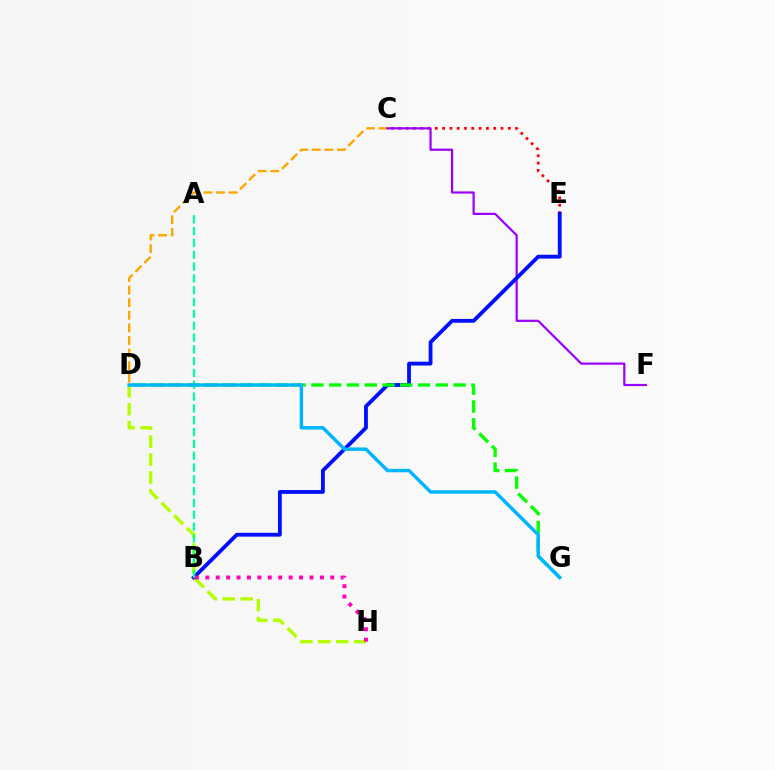{('C', 'D'): [{'color': '#ffa500', 'line_style': 'dashed', 'thickness': 1.71}], ('C', 'E'): [{'color': '#ff0000', 'line_style': 'dotted', 'thickness': 1.98}], ('C', 'F'): [{'color': '#9b00ff', 'line_style': 'solid', 'thickness': 1.59}], ('B', 'E'): [{'color': '#0010ff', 'line_style': 'solid', 'thickness': 2.76}], ('D', 'H'): [{'color': '#b3ff00', 'line_style': 'dashed', 'thickness': 2.44}], ('A', 'B'): [{'color': '#00ff9d', 'line_style': 'dashed', 'thickness': 1.61}], ('D', 'G'): [{'color': '#08ff00', 'line_style': 'dashed', 'thickness': 2.41}, {'color': '#00b5ff', 'line_style': 'solid', 'thickness': 2.48}], ('B', 'H'): [{'color': '#ff00bd', 'line_style': 'dotted', 'thickness': 2.83}]}